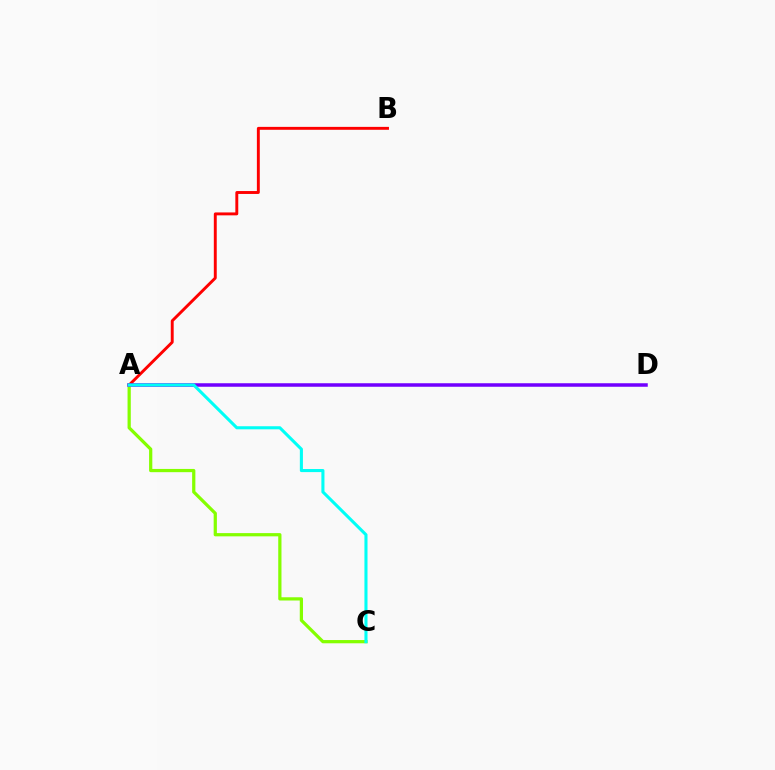{('A', 'B'): [{'color': '#ff0000', 'line_style': 'solid', 'thickness': 2.1}], ('A', 'C'): [{'color': '#84ff00', 'line_style': 'solid', 'thickness': 2.33}, {'color': '#00fff6', 'line_style': 'solid', 'thickness': 2.22}], ('A', 'D'): [{'color': '#7200ff', 'line_style': 'solid', 'thickness': 2.53}]}